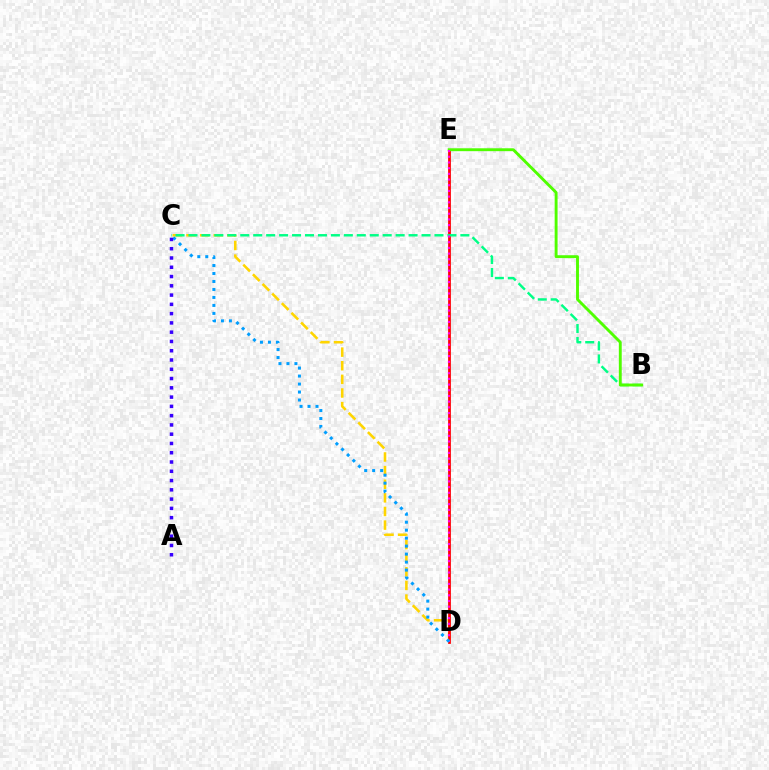{('C', 'D'): [{'color': '#ffd500', 'line_style': 'dashed', 'thickness': 1.85}, {'color': '#009eff', 'line_style': 'dotted', 'thickness': 2.17}], ('D', 'E'): [{'color': '#ff0000', 'line_style': 'solid', 'thickness': 1.99}, {'color': '#ff00ed', 'line_style': 'dotted', 'thickness': 1.55}], ('B', 'C'): [{'color': '#00ff86', 'line_style': 'dashed', 'thickness': 1.76}], ('B', 'E'): [{'color': '#4fff00', 'line_style': 'solid', 'thickness': 2.08}], ('A', 'C'): [{'color': '#3700ff', 'line_style': 'dotted', 'thickness': 2.52}]}